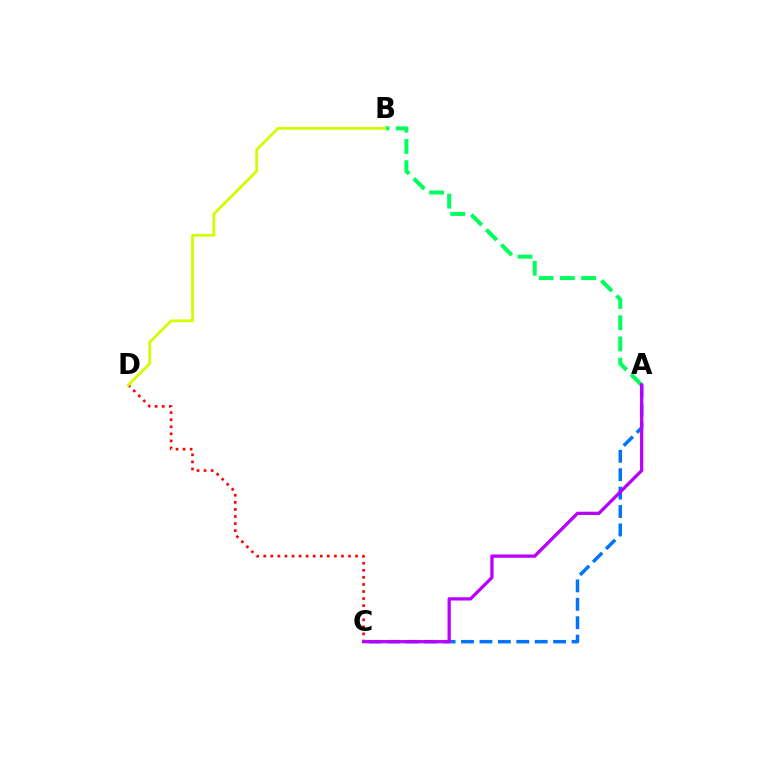{('A', 'C'): [{'color': '#0074ff', 'line_style': 'dashed', 'thickness': 2.5}, {'color': '#b900ff', 'line_style': 'solid', 'thickness': 2.36}], ('C', 'D'): [{'color': '#ff0000', 'line_style': 'dotted', 'thickness': 1.92}], ('A', 'B'): [{'color': '#00ff5c', 'line_style': 'dashed', 'thickness': 2.89}], ('B', 'D'): [{'color': '#d1ff00', 'line_style': 'solid', 'thickness': 2.0}]}